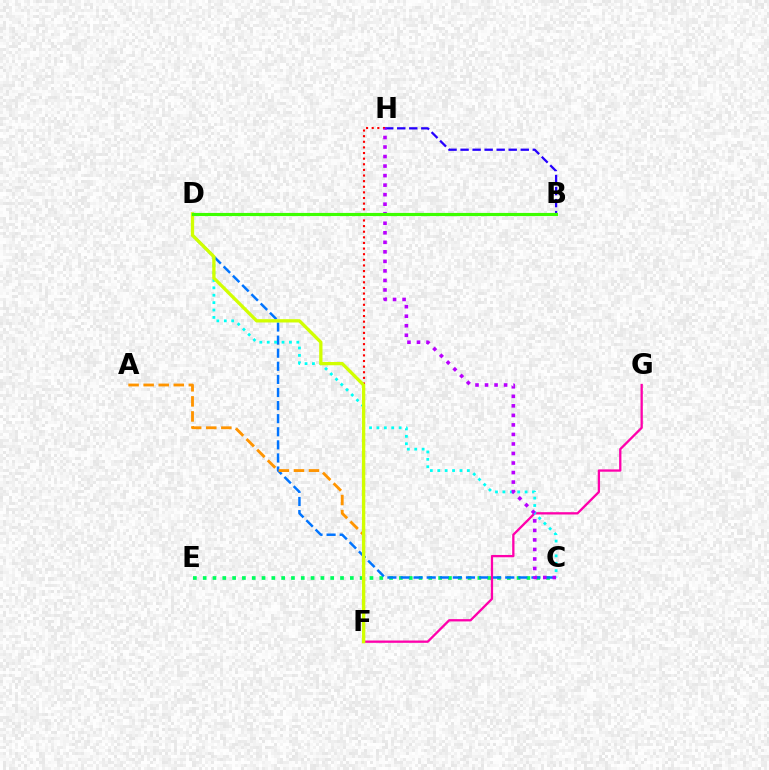{('C', 'E'): [{'color': '#00ff5c', 'line_style': 'dotted', 'thickness': 2.67}], ('C', 'D'): [{'color': '#0074ff', 'line_style': 'dashed', 'thickness': 1.78}, {'color': '#00fff6', 'line_style': 'dotted', 'thickness': 2.01}], ('F', 'H'): [{'color': '#ff0000', 'line_style': 'dotted', 'thickness': 1.53}], ('F', 'G'): [{'color': '#ff00ac', 'line_style': 'solid', 'thickness': 1.66}], ('B', 'H'): [{'color': '#2500ff', 'line_style': 'dashed', 'thickness': 1.63}], ('A', 'F'): [{'color': '#ff9400', 'line_style': 'dashed', 'thickness': 2.05}], ('C', 'H'): [{'color': '#b900ff', 'line_style': 'dotted', 'thickness': 2.59}], ('D', 'F'): [{'color': '#d1ff00', 'line_style': 'solid', 'thickness': 2.37}], ('B', 'D'): [{'color': '#3dff00', 'line_style': 'solid', 'thickness': 2.27}]}